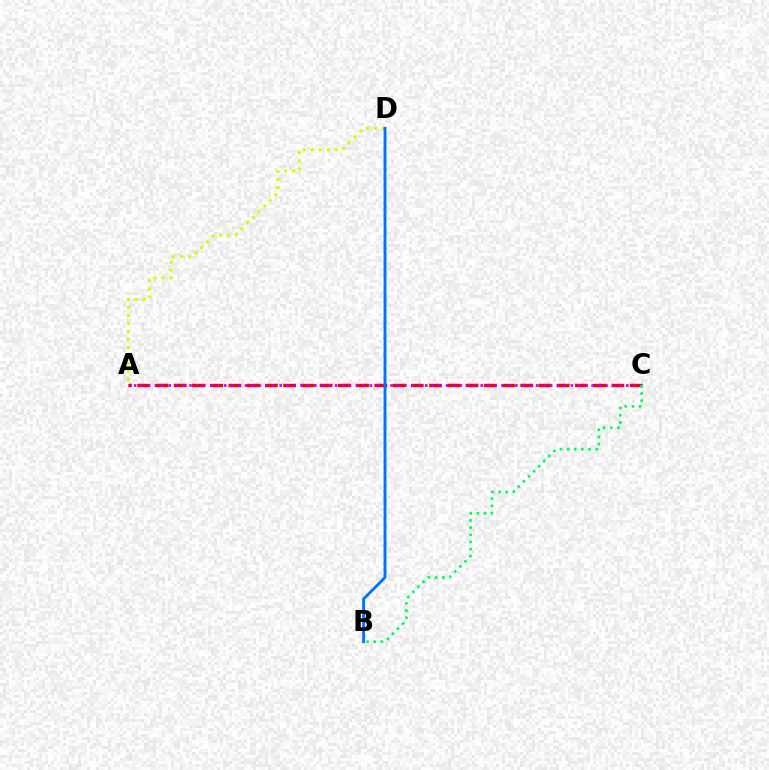{('A', 'C'): [{'color': '#ff0000', 'line_style': 'dashed', 'thickness': 2.48}, {'color': '#b900ff', 'line_style': 'dotted', 'thickness': 1.88}], ('A', 'D'): [{'color': '#d1ff00', 'line_style': 'dotted', 'thickness': 2.17}], ('B', 'D'): [{'color': '#0074ff', 'line_style': 'solid', 'thickness': 2.08}], ('B', 'C'): [{'color': '#00ff5c', 'line_style': 'dotted', 'thickness': 1.95}]}